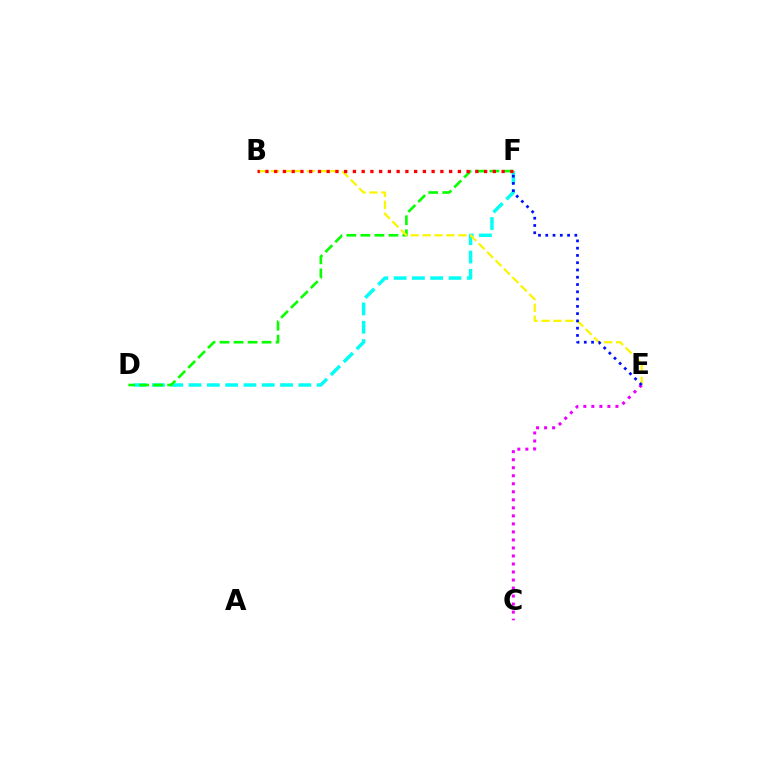{('D', 'F'): [{'color': '#00fff6', 'line_style': 'dashed', 'thickness': 2.49}, {'color': '#08ff00', 'line_style': 'dashed', 'thickness': 1.9}], ('C', 'E'): [{'color': '#ee00ff', 'line_style': 'dotted', 'thickness': 2.18}], ('B', 'E'): [{'color': '#fcf500', 'line_style': 'dashed', 'thickness': 1.62}], ('E', 'F'): [{'color': '#0010ff', 'line_style': 'dotted', 'thickness': 1.98}], ('B', 'F'): [{'color': '#ff0000', 'line_style': 'dotted', 'thickness': 2.38}]}